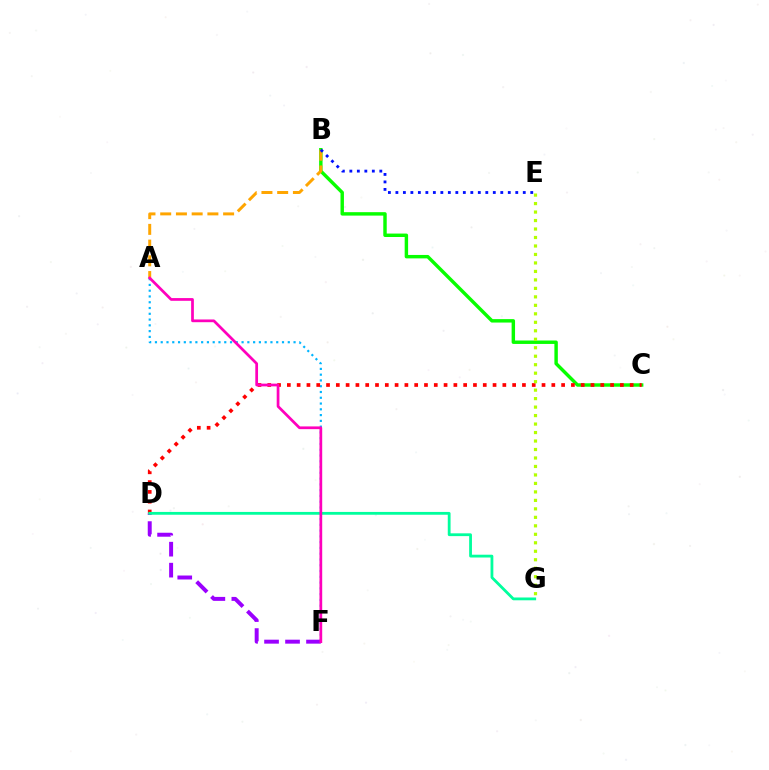{('B', 'C'): [{'color': '#08ff00', 'line_style': 'solid', 'thickness': 2.47}], ('A', 'F'): [{'color': '#00b5ff', 'line_style': 'dotted', 'thickness': 1.57}, {'color': '#ff00bd', 'line_style': 'solid', 'thickness': 1.97}], ('C', 'D'): [{'color': '#ff0000', 'line_style': 'dotted', 'thickness': 2.66}], ('A', 'B'): [{'color': '#ffa500', 'line_style': 'dashed', 'thickness': 2.14}], ('D', 'F'): [{'color': '#9b00ff', 'line_style': 'dashed', 'thickness': 2.85}], ('E', 'G'): [{'color': '#b3ff00', 'line_style': 'dotted', 'thickness': 2.3}], ('D', 'G'): [{'color': '#00ff9d', 'line_style': 'solid', 'thickness': 2.01}], ('B', 'E'): [{'color': '#0010ff', 'line_style': 'dotted', 'thickness': 2.04}]}